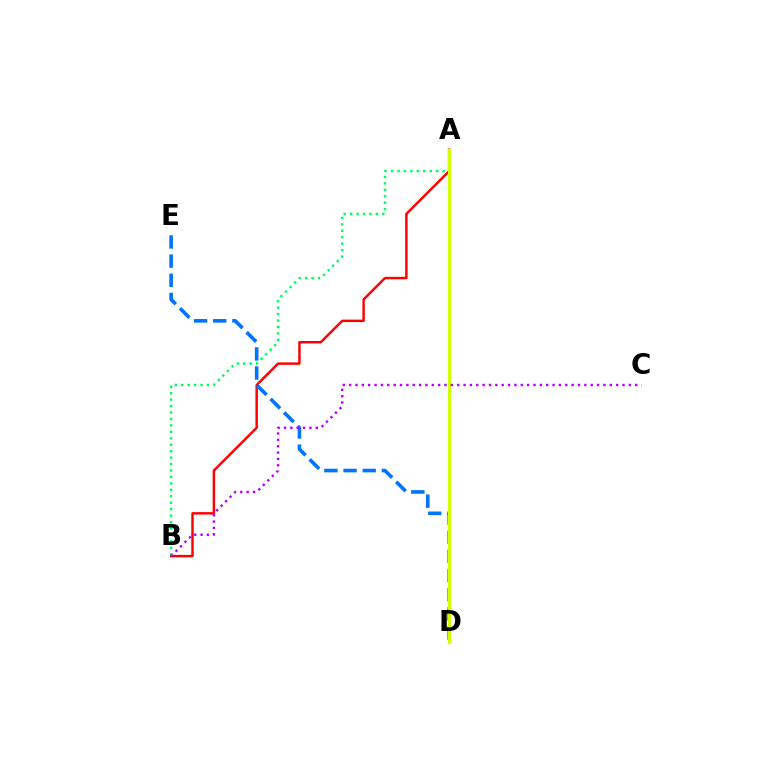{('A', 'B'): [{'color': '#ff0000', 'line_style': 'solid', 'thickness': 1.76}, {'color': '#00ff5c', 'line_style': 'dotted', 'thickness': 1.75}], ('D', 'E'): [{'color': '#0074ff', 'line_style': 'dashed', 'thickness': 2.6}], ('A', 'D'): [{'color': '#d1ff00', 'line_style': 'solid', 'thickness': 2.38}], ('B', 'C'): [{'color': '#b900ff', 'line_style': 'dotted', 'thickness': 1.73}]}